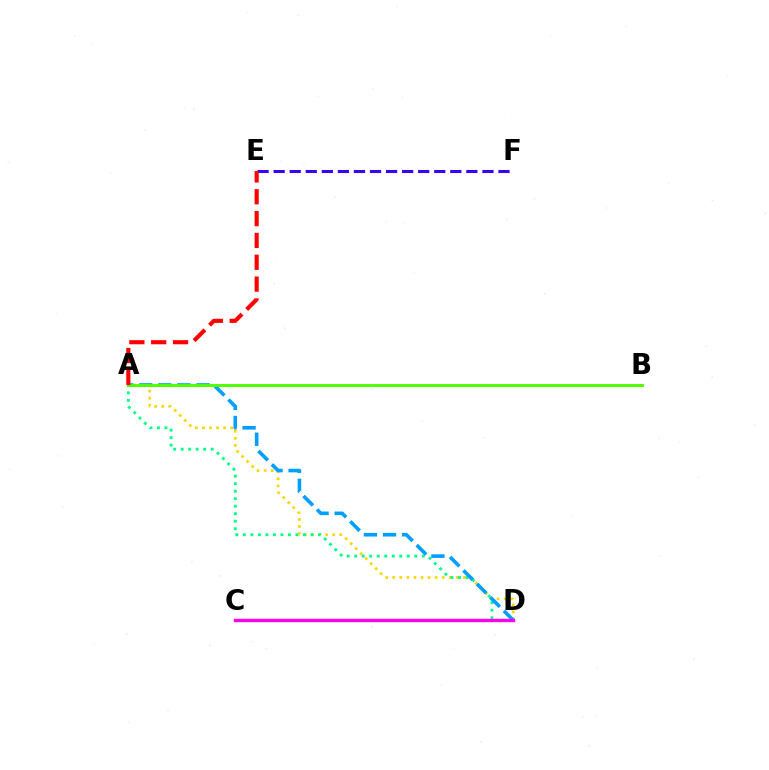{('A', 'D'): [{'color': '#ffd500', 'line_style': 'dotted', 'thickness': 1.92}, {'color': '#00ff86', 'line_style': 'dotted', 'thickness': 2.04}, {'color': '#009eff', 'line_style': 'dashed', 'thickness': 2.59}], ('E', 'F'): [{'color': '#3700ff', 'line_style': 'dashed', 'thickness': 2.18}], ('C', 'D'): [{'color': '#ff00ed', 'line_style': 'solid', 'thickness': 2.42}], ('A', 'B'): [{'color': '#4fff00', 'line_style': 'solid', 'thickness': 2.08}], ('A', 'E'): [{'color': '#ff0000', 'line_style': 'dashed', 'thickness': 2.97}]}